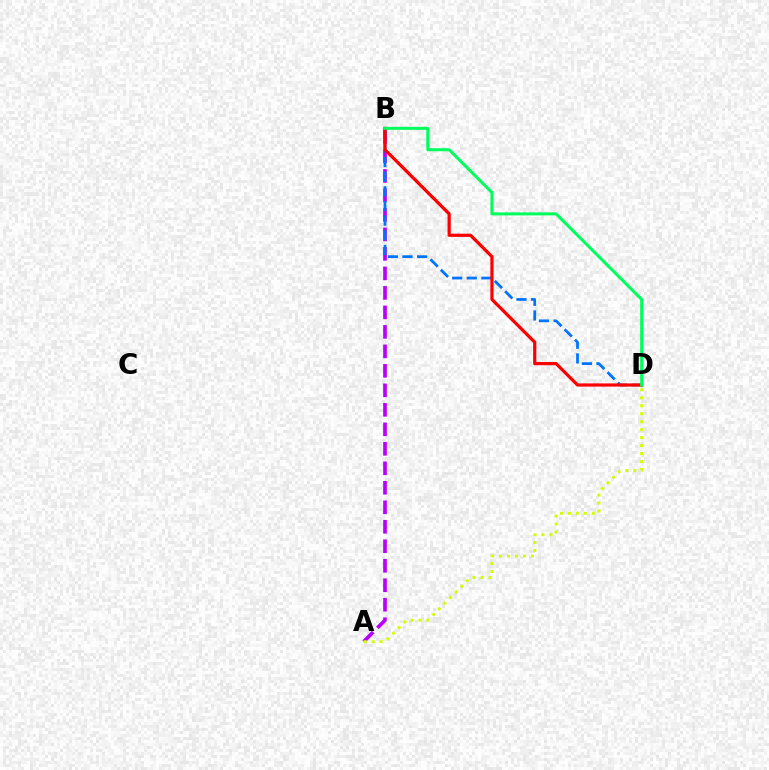{('A', 'B'): [{'color': '#b900ff', 'line_style': 'dashed', 'thickness': 2.65}], ('A', 'D'): [{'color': '#d1ff00', 'line_style': 'dotted', 'thickness': 2.17}], ('B', 'D'): [{'color': '#0074ff', 'line_style': 'dashed', 'thickness': 1.99}, {'color': '#ff0000', 'line_style': 'solid', 'thickness': 2.31}, {'color': '#00ff5c', 'line_style': 'solid', 'thickness': 2.18}]}